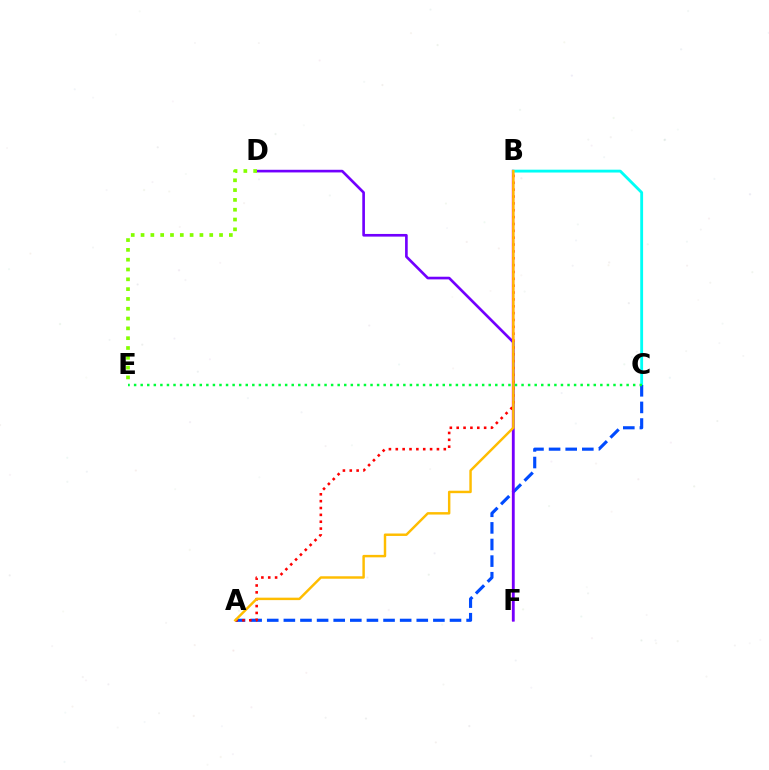{('B', 'F'): [{'color': '#ff00cf', 'line_style': 'solid', 'thickness': 1.69}], ('B', 'C'): [{'color': '#00fff6', 'line_style': 'solid', 'thickness': 2.05}], ('A', 'C'): [{'color': '#004bff', 'line_style': 'dashed', 'thickness': 2.26}], ('D', 'F'): [{'color': '#7200ff', 'line_style': 'solid', 'thickness': 1.91}], ('A', 'B'): [{'color': '#ff0000', 'line_style': 'dotted', 'thickness': 1.86}, {'color': '#ffbd00', 'line_style': 'solid', 'thickness': 1.76}], ('D', 'E'): [{'color': '#84ff00', 'line_style': 'dotted', 'thickness': 2.67}], ('C', 'E'): [{'color': '#00ff39', 'line_style': 'dotted', 'thickness': 1.78}]}